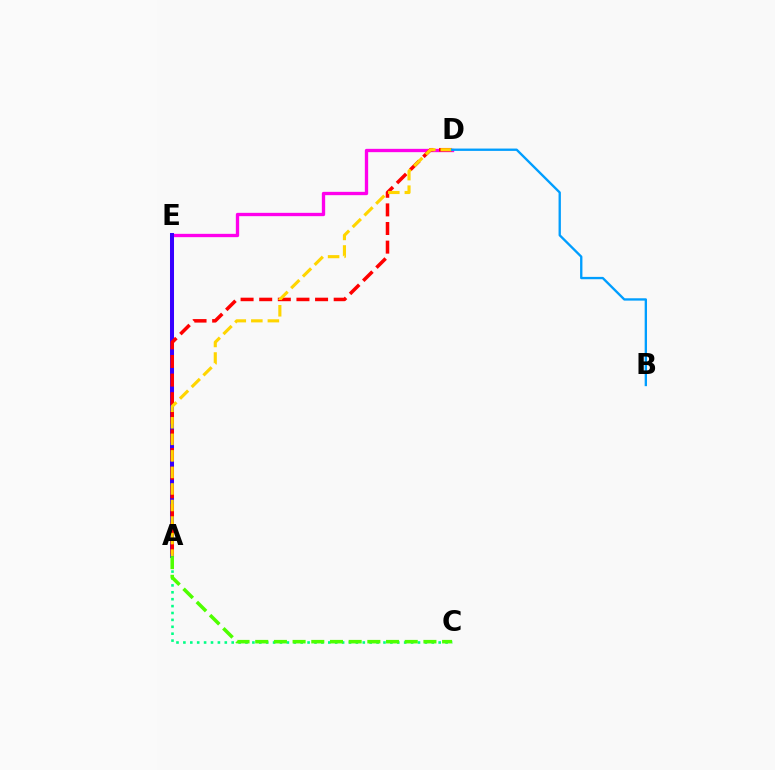{('D', 'E'): [{'color': '#ff00ed', 'line_style': 'solid', 'thickness': 2.39}], ('A', 'C'): [{'color': '#00ff86', 'line_style': 'dotted', 'thickness': 1.87}, {'color': '#4fff00', 'line_style': 'dashed', 'thickness': 2.54}], ('A', 'E'): [{'color': '#3700ff', 'line_style': 'solid', 'thickness': 2.89}], ('A', 'D'): [{'color': '#ff0000', 'line_style': 'dashed', 'thickness': 2.53}, {'color': '#ffd500', 'line_style': 'dashed', 'thickness': 2.25}], ('B', 'D'): [{'color': '#009eff', 'line_style': 'solid', 'thickness': 1.68}]}